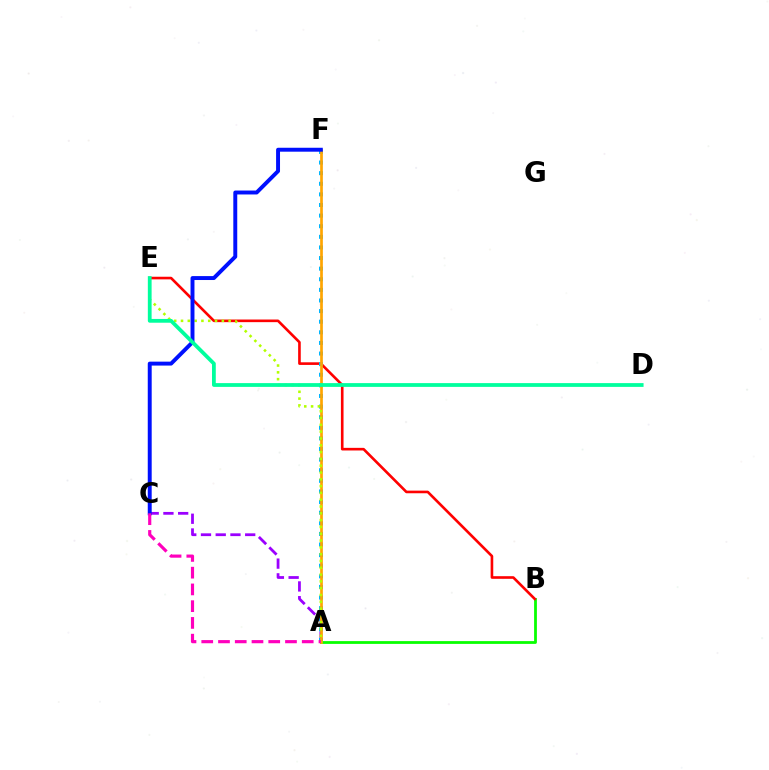{('A', 'B'): [{'color': '#08ff00', 'line_style': 'solid', 'thickness': 2.01}], ('A', 'C'): [{'color': '#9b00ff', 'line_style': 'dashed', 'thickness': 2.0}, {'color': '#ff00bd', 'line_style': 'dashed', 'thickness': 2.28}], ('B', 'E'): [{'color': '#ff0000', 'line_style': 'solid', 'thickness': 1.89}], ('A', 'F'): [{'color': '#00b5ff', 'line_style': 'dotted', 'thickness': 2.88}, {'color': '#ffa500', 'line_style': 'solid', 'thickness': 1.95}], ('A', 'E'): [{'color': '#b3ff00', 'line_style': 'dotted', 'thickness': 1.85}], ('C', 'F'): [{'color': '#0010ff', 'line_style': 'solid', 'thickness': 2.83}], ('D', 'E'): [{'color': '#00ff9d', 'line_style': 'solid', 'thickness': 2.72}]}